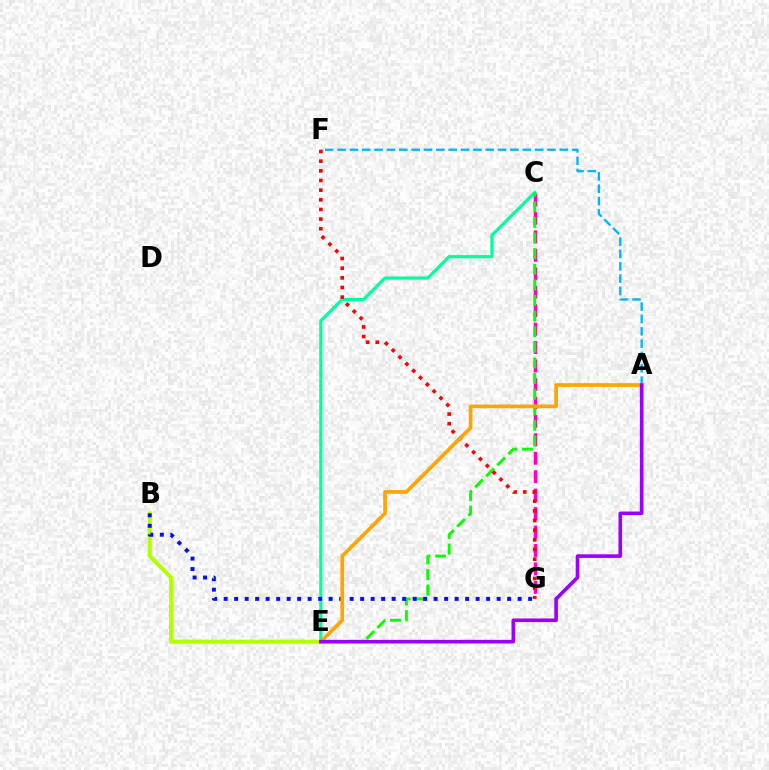{('C', 'G'): [{'color': '#ff00bd', 'line_style': 'dashed', 'thickness': 2.51}], ('C', 'E'): [{'color': '#00ff9d', 'line_style': 'solid', 'thickness': 2.29}, {'color': '#08ff00', 'line_style': 'dashed', 'thickness': 2.12}], ('B', 'E'): [{'color': '#b3ff00', 'line_style': 'solid', 'thickness': 2.88}], ('A', 'F'): [{'color': '#00b5ff', 'line_style': 'dashed', 'thickness': 1.68}], ('B', 'G'): [{'color': '#0010ff', 'line_style': 'dotted', 'thickness': 2.85}], ('F', 'G'): [{'color': '#ff0000', 'line_style': 'dotted', 'thickness': 2.62}], ('A', 'E'): [{'color': '#ffa500', 'line_style': 'solid', 'thickness': 2.65}, {'color': '#9b00ff', 'line_style': 'solid', 'thickness': 2.6}]}